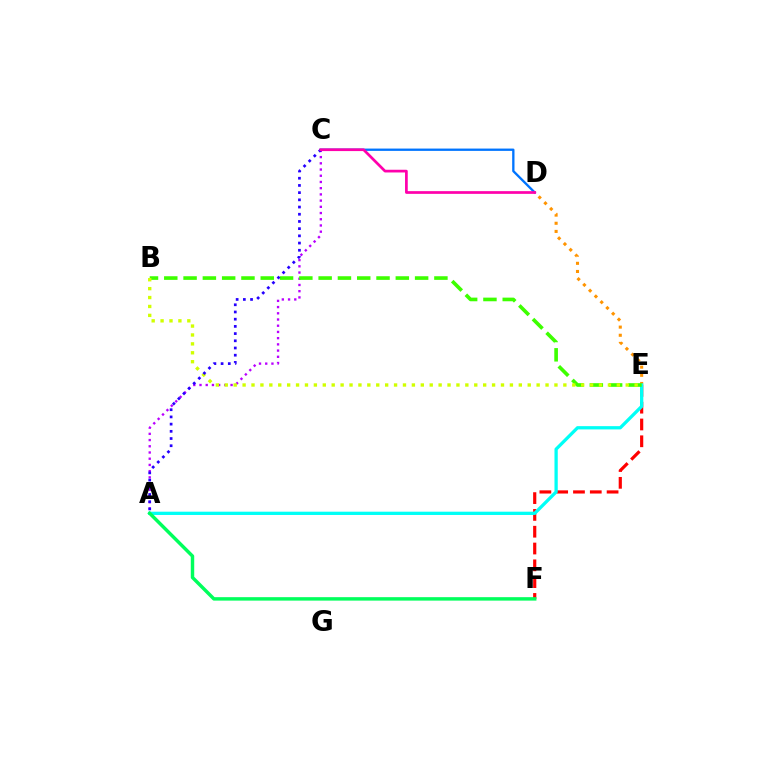{('E', 'F'): [{'color': '#ff0000', 'line_style': 'dashed', 'thickness': 2.28}], ('C', 'D'): [{'color': '#0074ff', 'line_style': 'solid', 'thickness': 1.67}, {'color': '#ff00ac', 'line_style': 'solid', 'thickness': 1.95}], ('D', 'E'): [{'color': '#ff9400', 'line_style': 'dotted', 'thickness': 2.21}], ('A', 'C'): [{'color': '#b900ff', 'line_style': 'dotted', 'thickness': 1.69}, {'color': '#2500ff', 'line_style': 'dotted', 'thickness': 1.96}], ('A', 'E'): [{'color': '#00fff6', 'line_style': 'solid', 'thickness': 2.36}], ('A', 'F'): [{'color': '#00ff5c', 'line_style': 'solid', 'thickness': 2.48}], ('B', 'E'): [{'color': '#3dff00', 'line_style': 'dashed', 'thickness': 2.62}, {'color': '#d1ff00', 'line_style': 'dotted', 'thickness': 2.42}]}